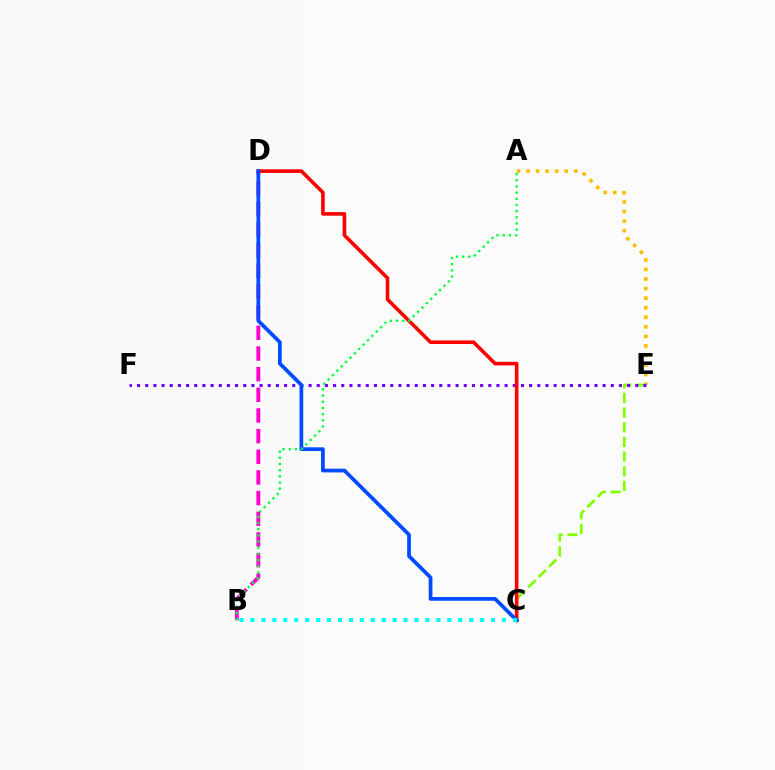{('A', 'E'): [{'color': '#ffbd00', 'line_style': 'dotted', 'thickness': 2.6}], ('C', 'E'): [{'color': '#84ff00', 'line_style': 'dashed', 'thickness': 1.99}], ('E', 'F'): [{'color': '#7200ff', 'line_style': 'dotted', 'thickness': 2.22}], ('B', 'D'): [{'color': '#ff00cf', 'line_style': 'dashed', 'thickness': 2.81}], ('C', 'D'): [{'color': '#ff0000', 'line_style': 'solid', 'thickness': 2.59}, {'color': '#004bff', 'line_style': 'solid', 'thickness': 2.69}], ('B', 'C'): [{'color': '#00fff6', 'line_style': 'dotted', 'thickness': 2.97}], ('A', 'B'): [{'color': '#00ff39', 'line_style': 'dotted', 'thickness': 1.68}]}